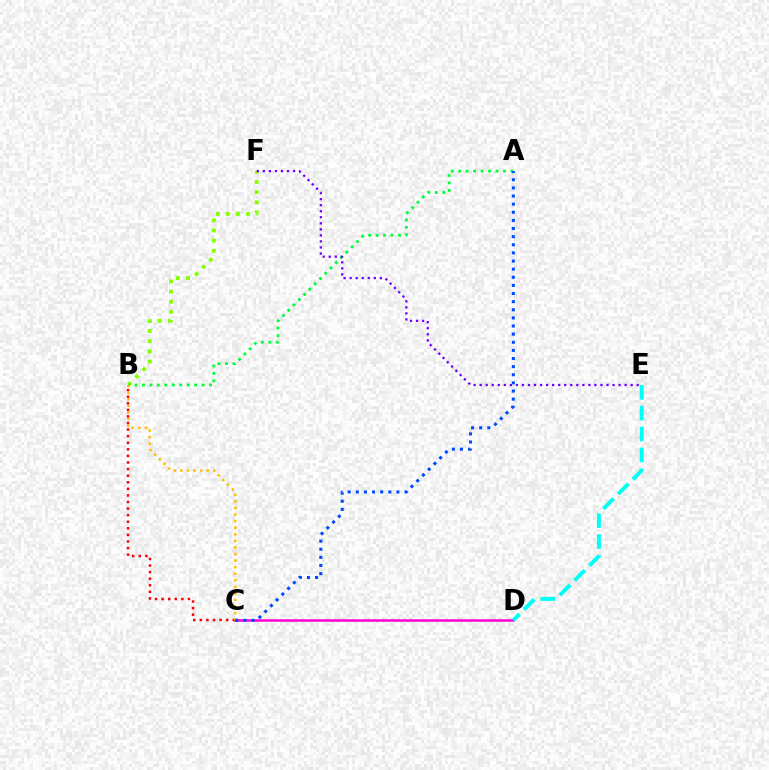{('B', 'F'): [{'color': '#84ff00', 'line_style': 'dotted', 'thickness': 2.76}], ('A', 'B'): [{'color': '#00ff39', 'line_style': 'dotted', 'thickness': 2.03}], ('C', 'D'): [{'color': '#ff00cf', 'line_style': 'solid', 'thickness': 1.81}], ('D', 'E'): [{'color': '#00fff6', 'line_style': 'dashed', 'thickness': 2.83}], ('E', 'F'): [{'color': '#7200ff', 'line_style': 'dotted', 'thickness': 1.64}], ('B', 'C'): [{'color': '#ff0000', 'line_style': 'dotted', 'thickness': 1.79}, {'color': '#ffbd00', 'line_style': 'dotted', 'thickness': 1.78}], ('A', 'C'): [{'color': '#004bff', 'line_style': 'dotted', 'thickness': 2.21}]}